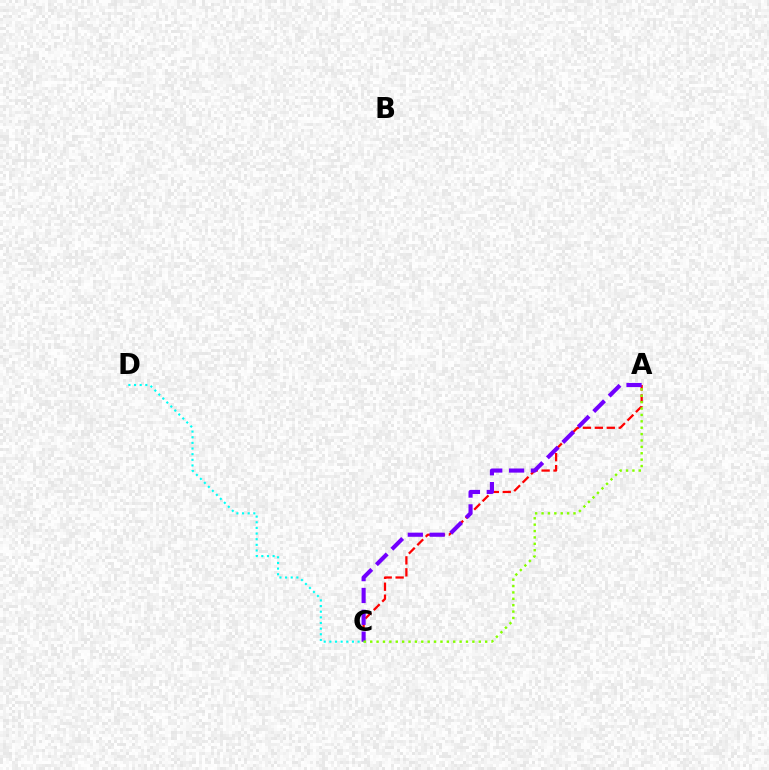{('A', 'C'): [{'color': '#ff0000', 'line_style': 'dashed', 'thickness': 1.62}, {'color': '#7200ff', 'line_style': 'dashed', 'thickness': 2.97}, {'color': '#84ff00', 'line_style': 'dotted', 'thickness': 1.74}], ('C', 'D'): [{'color': '#00fff6', 'line_style': 'dotted', 'thickness': 1.53}]}